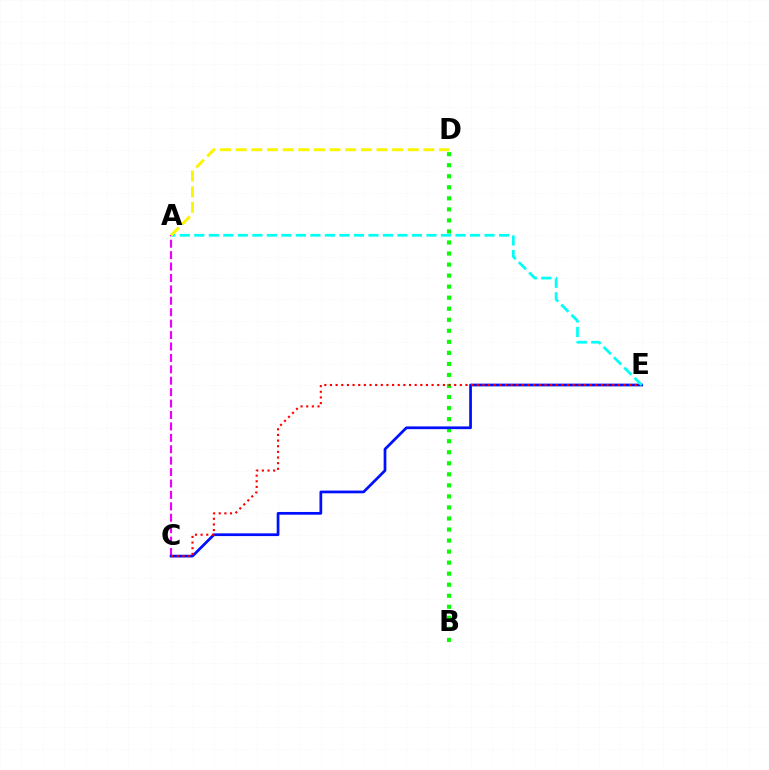{('B', 'D'): [{'color': '#08ff00', 'line_style': 'dotted', 'thickness': 3.0}], ('A', 'C'): [{'color': '#ee00ff', 'line_style': 'dashed', 'thickness': 1.55}], ('C', 'E'): [{'color': '#0010ff', 'line_style': 'solid', 'thickness': 1.97}, {'color': '#ff0000', 'line_style': 'dotted', 'thickness': 1.53}], ('A', 'E'): [{'color': '#00fff6', 'line_style': 'dashed', 'thickness': 1.97}], ('A', 'D'): [{'color': '#fcf500', 'line_style': 'dashed', 'thickness': 2.12}]}